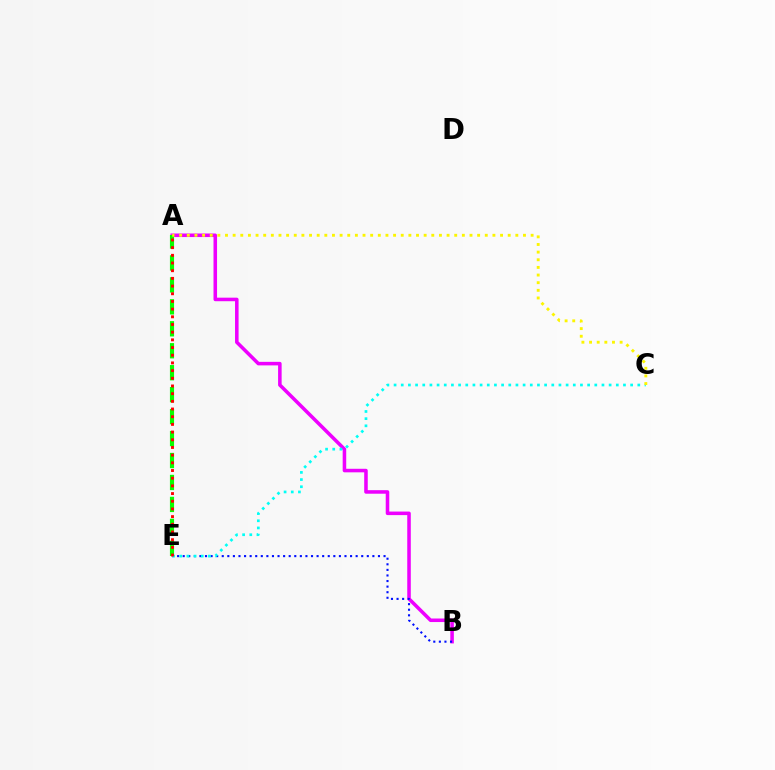{('A', 'B'): [{'color': '#ee00ff', 'line_style': 'solid', 'thickness': 2.55}], ('B', 'E'): [{'color': '#0010ff', 'line_style': 'dotted', 'thickness': 1.52}], ('C', 'E'): [{'color': '#00fff6', 'line_style': 'dotted', 'thickness': 1.95}], ('A', 'E'): [{'color': '#08ff00', 'line_style': 'dashed', 'thickness': 2.98}, {'color': '#ff0000', 'line_style': 'dotted', 'thickness': 2.09}], ('A', 'C'): [{'color': '#fcf500', 'line_style': 'dotted', 'thickness': 2.08}]}